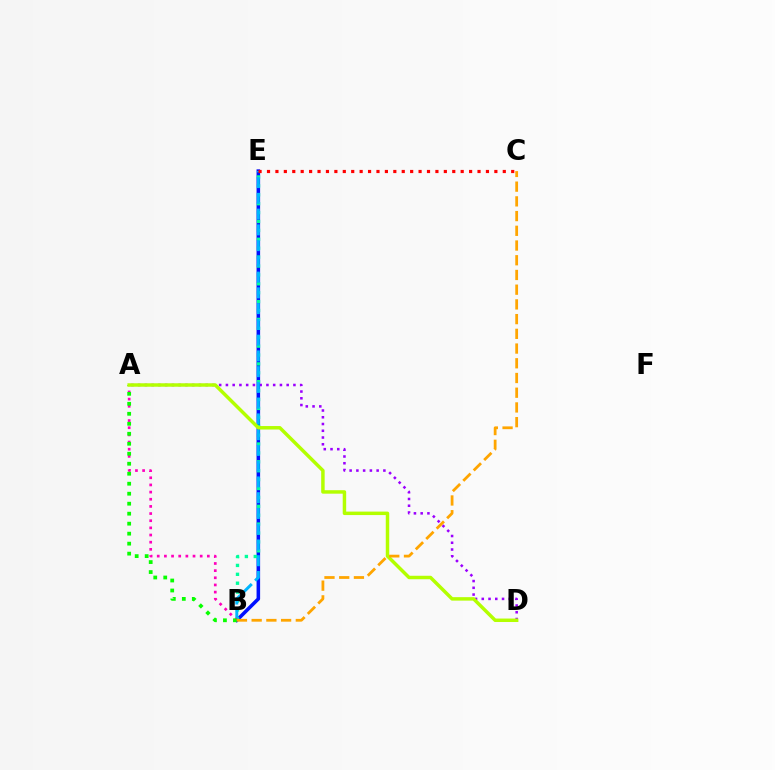{('A', 'D'): [{'color': '#9b00ff', 'line_style': 'dotted', 'thickness': 1.83}, {'color': '#b3ff00', 'line_style': 'solid', 'thickness': 2.5}], ('B', 'E'): [{'color': '#0010ff', 'line_style': 'solid', 'thickness': 2.56}, {'color': '#00ff9d', 'line_style': 'dotted', 'thickness': 2.42}, {'color': '#00b5ff', 'line_style': 'dashed', 'thickness': 2.14}], ('C', 'E'): [{'color': '#ff0000', 'line_style': 'dotted', 'thickness': 2.29}], ('A', 'B'): [{'color': '#ff00bd', 'line_style': 'dotted', 'thickness': 1.94}, {'color': '#08ff00', 'line_style': 'dotted', 'thickness': 2.71}], ('B', 'C'): [{'color': '#ffa500', 'line_style': 'dashed', 'thickness': 2.0}]}